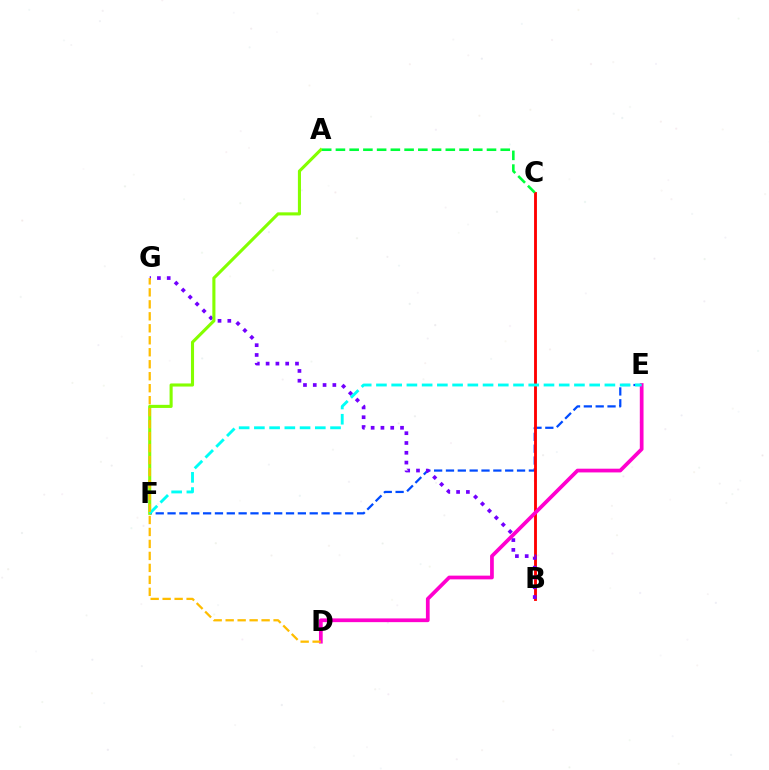{('E', 'F'): [{'color': '#004bff', 'line_style': 'dashed', 'thickness': 1.61}, {'color': '#00fff6', 'line_style': 'dashed', 'thickness': 2.07}], ('B', 'C'): [{'color': '#ff0000', 'line_style': 'solid', 'thickness': 2.06}], ('B', 'G'): [{'color': '#7200ff', 'line_style': 'dotted', 'thickness': 2.66}], ('A', 'F'): [{'color': '#84ff00', 'line_style': 'solid', 'thickness': 2.23}], ('D', 'E'): [{'color': '#ff00cf', 'line_style': 'solid', 'thickness': 2.69}], ('A', 'C'): [{'color': '#00ff39', 'line_style': 'dashed', 'thickness': 1.87}], ('D', 'G'): [{'color': '#ffbd00', 'line_style': 'dashed', 'thickness': 1.63}]}